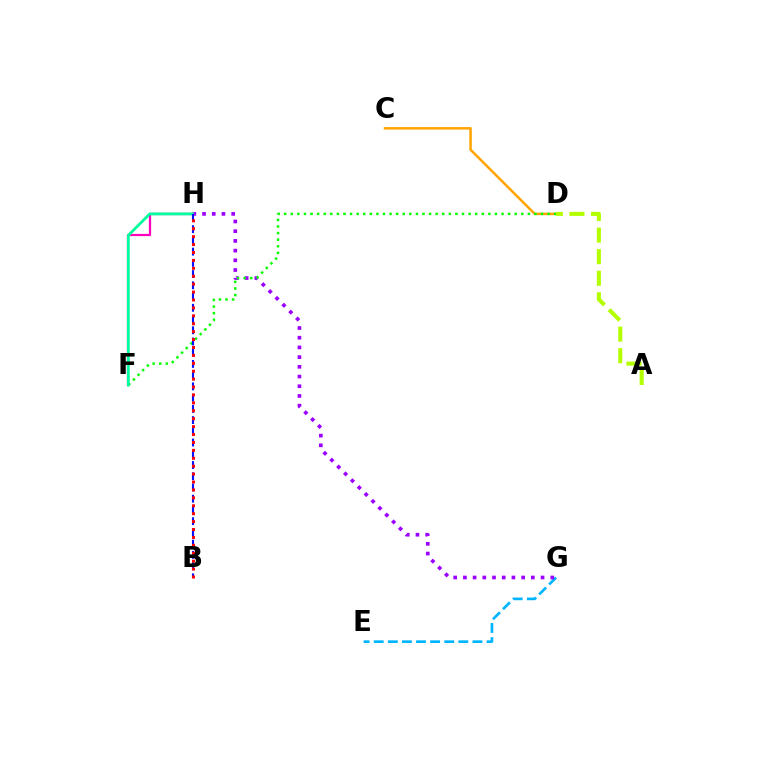{('E', 'G'): [{'color': '#00b5ff', 'line_style': 'dashed', 'thickness': 1.92}], ('G', 'H'): [{'color': '#9b00ff', 'line_style': 'dotted', 'thickness': 2.64}], ('C', 'D'): [{'color': '#ffa500', 'line_style': 'solid', 'thickness': 1.82}], ('D', 'F'): [{'color': '#08ff00', 'line_style': 'dotted', 'thickness': 1.79}], ('A', 'D'): [{'color': '#b3ff00', 'line_style': 'dashed', 'thickness': 2.93}], ('F', 'H'): [{'color': '#ff00bd', 'line_style': 'solid', 'thickness': 1.6}, {'color': '#00ff9d', 'line_style': 'solid', 'thickness': 2.01}], ('B', 'H'): [{'color': '#0010ff', 'line_style': 'dashed', 'thickness': 1.53}, {'color': '#ff0000', 'line_style': 'dotted', 'thickness': 2.15}]}